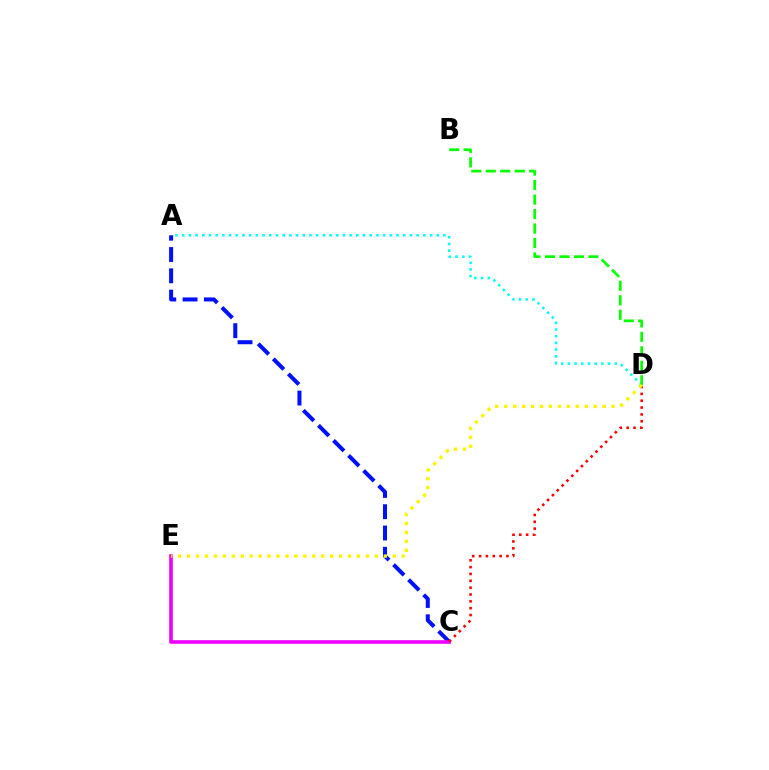{('A', 'D'): [{'color': '#00fff6', 'line_style': 'dotted', 'thickness': 1.82}], ('B', 'D'): [{'color': '#08ff00', 'line_style': 'dashed', 'thickness': 1.97}], ('A', 'C'): [{'color': '#0010ff', 'line_style': 'dashed', 'thickness': 2.89}], ('C', 'E'): [{'color': '#ee00ff', 'line_style': 'solid', 'thickness': 2.61}], ('C', 'D'): [{'color': '#ff0000', 'line_style': 'dotted', 'thickness': 1.86}], ('D', 'E'): [{'color': '#fcf500', 'line_style': 'dotted', 'thickness': 2.43}]}